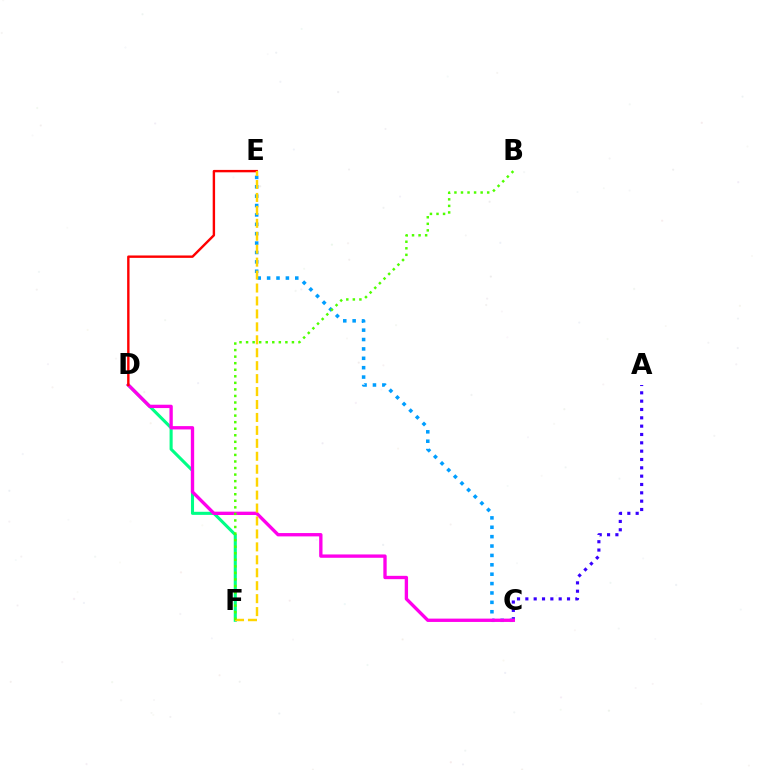{('A', 'C'): [{'color': '#3700ff', 'line_style': 'dotted', 'thickness': 2.26}], ('D', 'F'): [{'color': '#00ff86', 'line_style': 'solid', 'thickness': 2.22}], ('C', 'E'): [{'color': '#009eff', 'line_style': 'dotted', 'thickness': 2.55}], ('C', 'D'): [{'color': '#ff00ed', 'line_style': 'solid', 'thickness': 2.4}], ('D', 'E'): [{'color': '#ff0000', 'line_style': 'solid', 'thickness': 1.73}], ('E', 'F'): [{'color': '#ffd500', 'line_style': 'dashed', 'thickness': 1.76}], ('B', 'F'): [{'color': '#4fff00', 'line_style': 'dotted', 'thickness': 1.78}]}